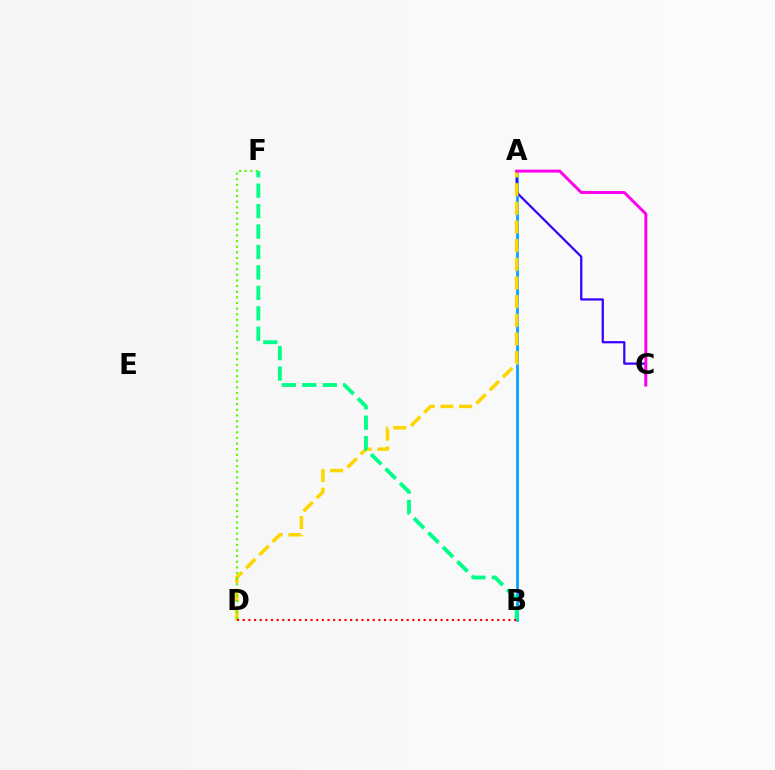{('A', 'B'): [{'color': '#009eff', 'line_style': 'solid', 'thickness': 1.91}], ('A', 'C'): [{'color': '#3700ff', 'line_style': 'solid', 'thickness': 1.61}, {'color': '#ff00ed', 'line_style': 'solid', 'thickness': 2.11}], ('A', 'D'): [{'color': '#ffd500', 'line_style': 'dashed', 'thickness': 2.54}], ('D', 'F'): [{'color': '#4fff00', 'line_style': 'dotted', 'thickness': 1.53}], ('B', 'F'): [{'color': '#00ff86', 'line_style': 'dashed', 'thickness': 2.78}], ('B', 'D'): [{'color': '#ff0000', 'line_style': 'dotted', 'thickness': 1.54}]}